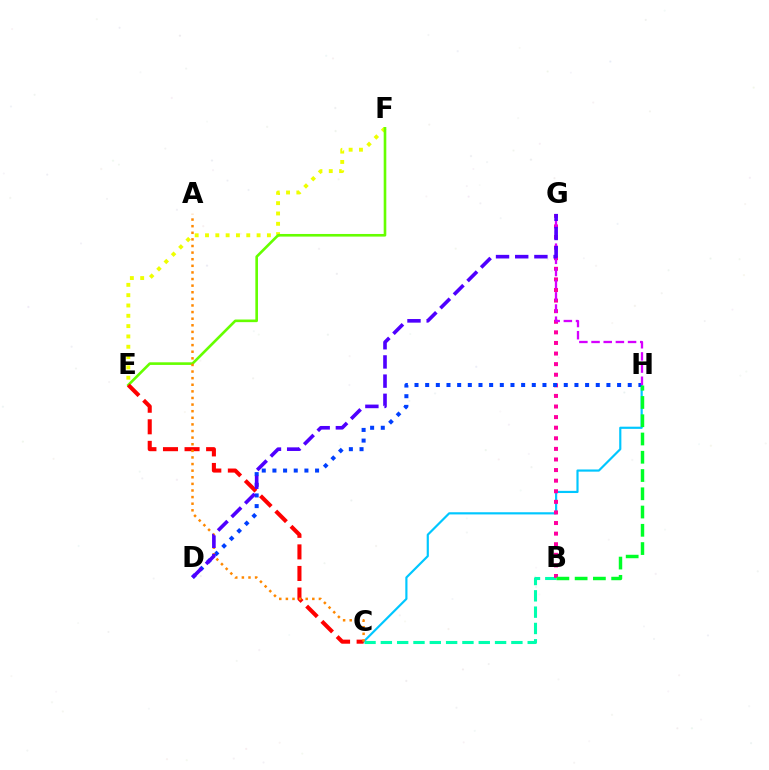{('B', 'C'): [{'color': '#00ffaf', 'line_style': 'dashed', 'thickness': 2.22}], ('C', 'H'): [{'color': '#00c7ff', 'line_style': 'solid', 'thickness': 1.57}], ('B', 'G'): [{'color': '#ff00a0', 'line_style': 'dotted', 'thickness': 2.88}], ('E', 'F'): [{'color': '#eeff00', 'line_style': 'dotted', 'thickness': 2.8}, {'color': '#66ff00', 'line_style': 'solid', 'thickness': 1.89}], ('C', 'E'): [{'color': '#ff0000', 'line_style': 'dashed', 'thickness': 2.93}], ('D', 'H'): [{'color': '#003fff', 'line_style': 'dotted', 'thickness': 2.9}], ('G', 'H'): [{'color': '#d600ff', 'line_style': 'dashed', 'thickness': 1.65}], ('B', 'H'): [{'color': '#00ff27', 'line_style': 'dashed', 'thickness': 2.48}], ('A', 'C'): [{'color': '#ff8800', 'line_style': 'dotted', 'thickness': 1.8}], ('D', 'G'): [{'color': '#4f00ff', 'line_style': 'dashed', 'thickness': 2.61}]}